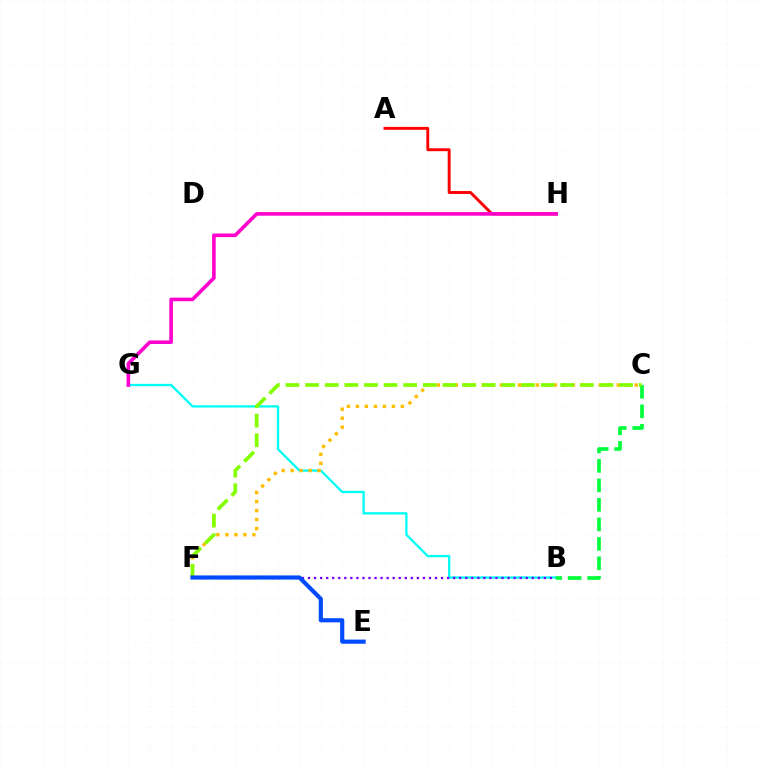{('A', 'H'): [{'color': '#ff0000', 'line_style': 'solid', 'thickness': 2.1}], ('B', 'G'): [{'color': '#00fff6', 'line_style': 'solid', 'thickness': 1.66}], ('C', 'F'): [{'color': '#ffbd00', 'line_style': 'dotted', 'thickness': 2.44}, {'color': '#84ff00', 'line_style': 'dashed', 'thickness': 2.67}], ('B', 'F'): [{'color': '#7200ff', 'line_style': 'dotted', 'thickness': 1.64}], ('B', 'C'): [{'color': '#00ff39', 'line_style': 'dashed', 'thickness': 2.65}], ('G', 'H'): [{'color': '#ff00cf', 'line_style': 'solid', 'thickness': 2.59}], ('E', 'F'): [{'color': '#004bff', 'line_style': 'solid', 'thickness': 2.99}]}